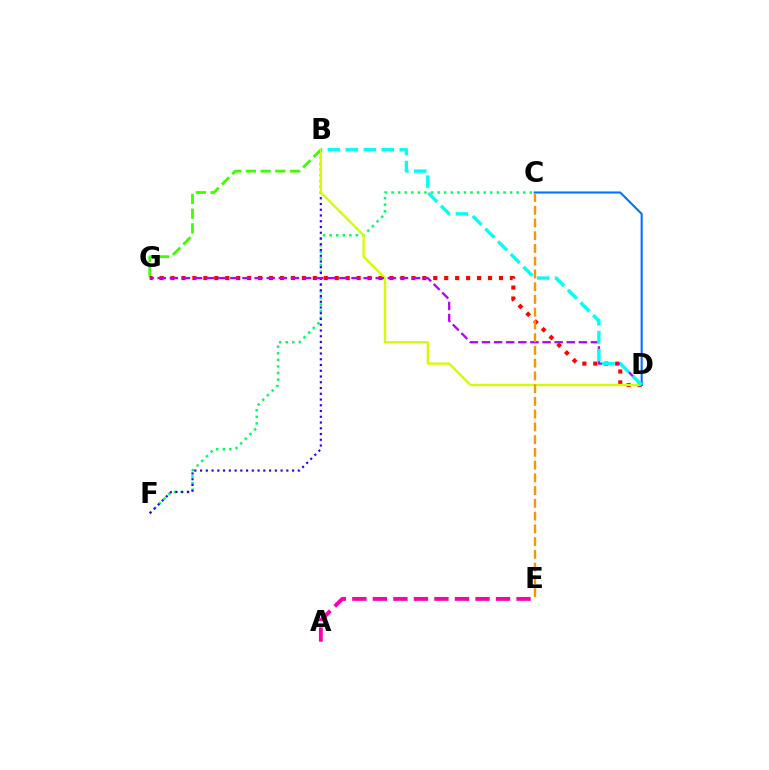{('C', 'F'): [{'color': '#00ff5c', 'line_style': 'dotted', 'thickness': 1.79}], ('A', 'E'): [{'color': '#ff00ac', 'line_style': 'dashed', 'thickness': 2.79}], ('B', 'G'): [{'color': '#3dff00', 'line_style': 'dashed', 'thickness': 2.0}], ('B', 'F'): [{'color': '#2500ff', 'line_style': 'dotted', 'thickness': 1.56}], ('D', 'G'): [{'color': '#ff0000', 'line_style': 'dotted', 'thickness': 2.97}, {'color': '#b900ff', 'line_style': 'dashed', 'thickness': 1.65}], ('B', 'D'): [{'color': '#d1ff00', 'line_style': 'solid', 'thickness': 1.68}, {'color': '#00fff6', 'line_style': 'dashed', 'thickness': 2.44}], ('C', 'D'): [{'color': '#0074ff', 'line_style': 'solid', 'thickness': 1.51}], ('C', 'E'): [{'color': '#ff9400', 'line_style': 'dashed', 'thickness': 1.73}]}